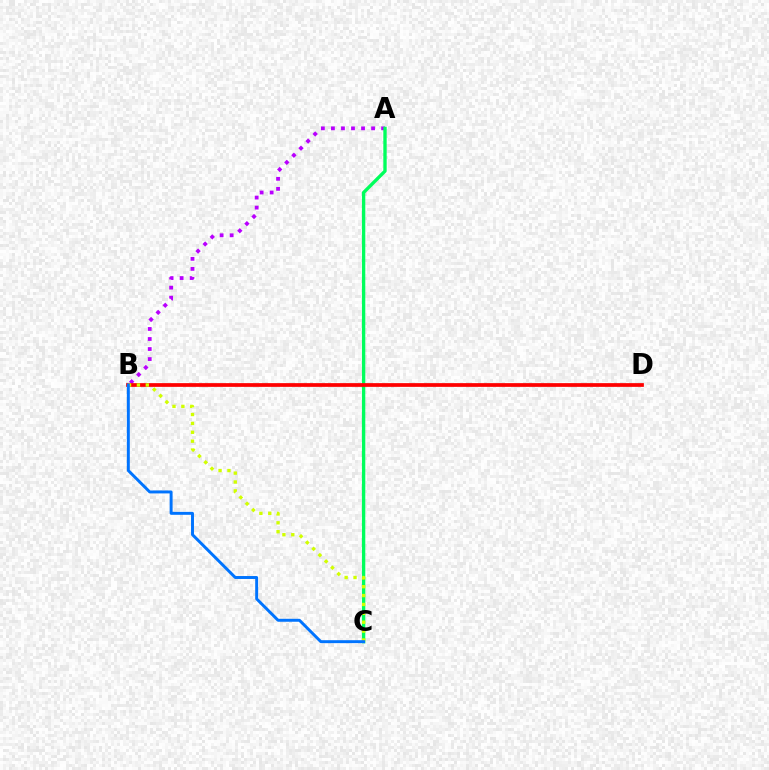{('A', 'B'): [{'color': '#b900ff', 'line_style': 'dotted', 'thickness': 2.73}], ('A', 'C'): [{'color': '#00ff5c', 'line_style': 'solid', 'thickness': 2.41}], ('B', 'D'): [{'color': '#ff0000', 'line_style': 'solid', 'thickness': 2.68}], ('B', 'C'): [{'color': '#d1ff00', 'line_style': 'dotted', 'thickness': 2.41}, {'color': '#0074ff', 'line_style': 'solid', 'thickness': 2.12}]}